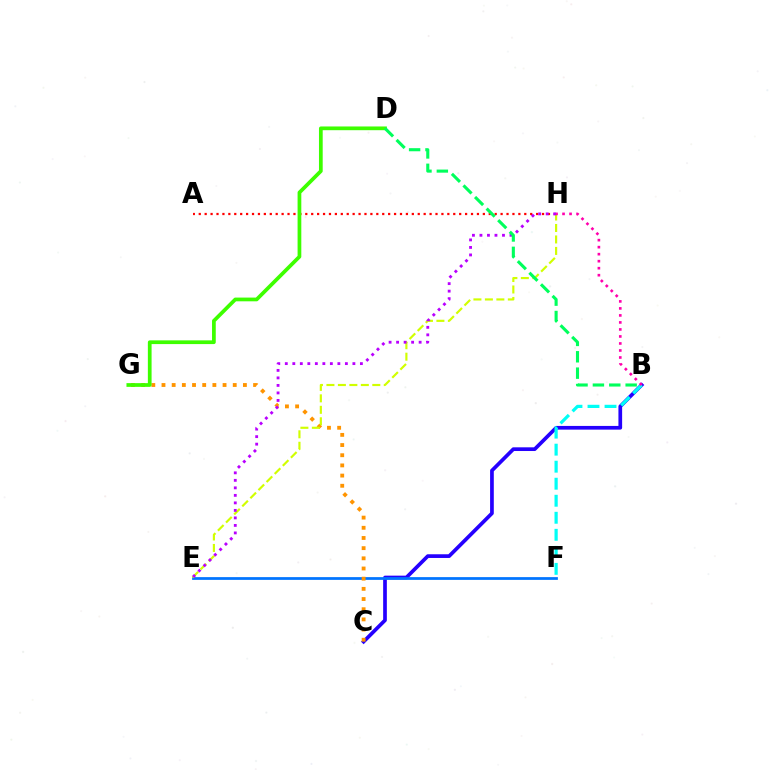{('B', 'C'): [{'color': '#2500ff', 'line_style': 'solid', 'thickness': 2.66}], ('E', 'F'): [{'color': '#0074ff', 'line_style': 'solid', 'thickness': 1.98}], ('C', 'G'): [{'color': '#ff9400', 'line_style': 'dotted', 'thickness': 2.77}], ('A', 'H'): [{'color': '#ff0000', 'line_style': 'dotted', 'thickness': 1.61}], ('E', 'H'): [{'color': '#d1ff00', 'line_style': 'dashed', 'thickness': 1.56}, {'color': '#b900ff', 'line_style': 'dotted', 'thickness': 2.04}], ('D', 'G'): [{'color': '#3dff00', 'line_style': 'solid', 'thickness': 2.68}], ('B', 'D'): [{'color': '#00ff5c', 'line_style': 'dashed', 'thickness': 2.22}], ('B', 'F'): [{'color': '#00fff6', 'line_style': 'dashed', 'thickness': 2.31}], ('B', 'H'): [{'color': '#ff00ac', 'line_style': 'dotted', 'thickness': 1.9}]}